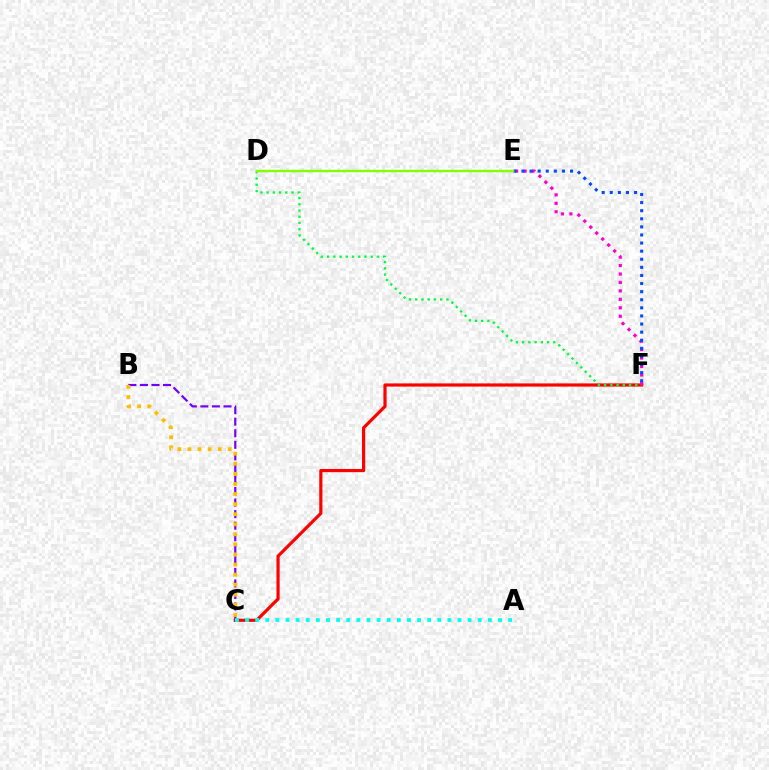{('B', 'C'): [{'color': '#7200ff', 'line_style': 'dashed', 'thickness': 1.57}, {'color': '#ffbd00', 'line_style': 'dotted', 'thickness': 2.74}], ('C', 'F'): [{'color': '#ff0000', 'line_style': 'solid', 'thickness': 2.29}], ('A', 'C'): [{'color': '#00fff6', 'line_style': 'dotted', 'thickness': 2.75}], ('D', 'F'): [{'color': '#00ff39', 'line_style': 'dotted', 'thickness': 1.69}], ('E', 'F'): [{'color': '#ff00cf', 'line_style': 'dotted', 'thickness': 2.29}, {'color': '#004bff', 'line_style': 'dotted', 'thickness': 2.2}], ('D', 'E'): [{'color': '#84ff00', 'line_style': 'solid', 'thickness': 1.76}]}